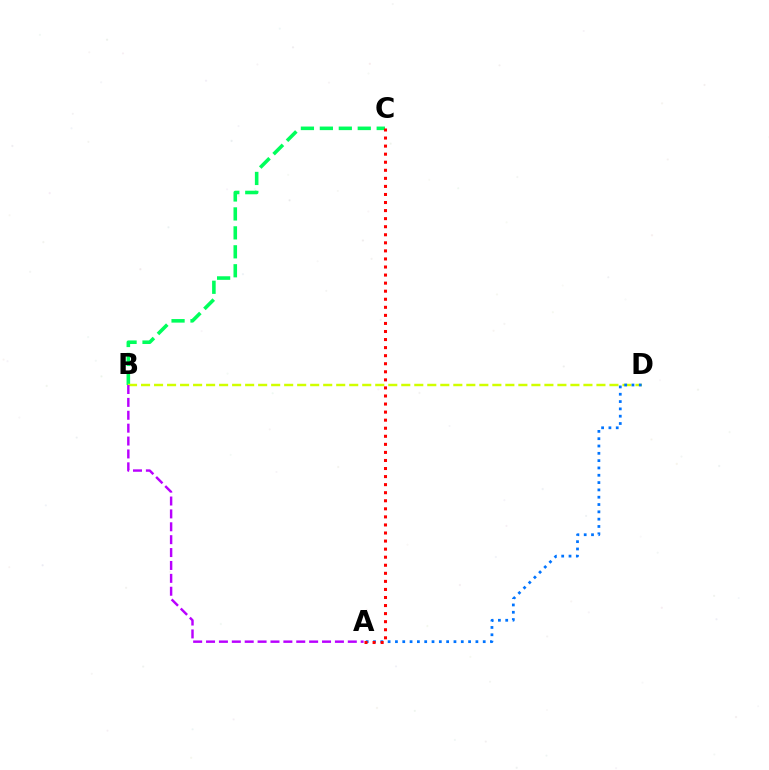{('B', 'C'): [{'color': '#00ff5c', 'line_style': 'dashed', 'thickness': 2.57}], ('B', 'D'): [{'color': '#d1ff00', 'line_style': 'dashed', 'thickness': 1.77}], ('A', 'D'): [{'color': '#0074ff', 'line_style': 'dotted', 'thickness': 1.99}], ('A', 'B'): [{'color': '#b900ff', 'line_style': 'dashed', 'thickness': 1.75}], ('A', 'C'): [{'color': '#ff0000', 'line_style': 'dotted', 'thickness': 2.19}]}